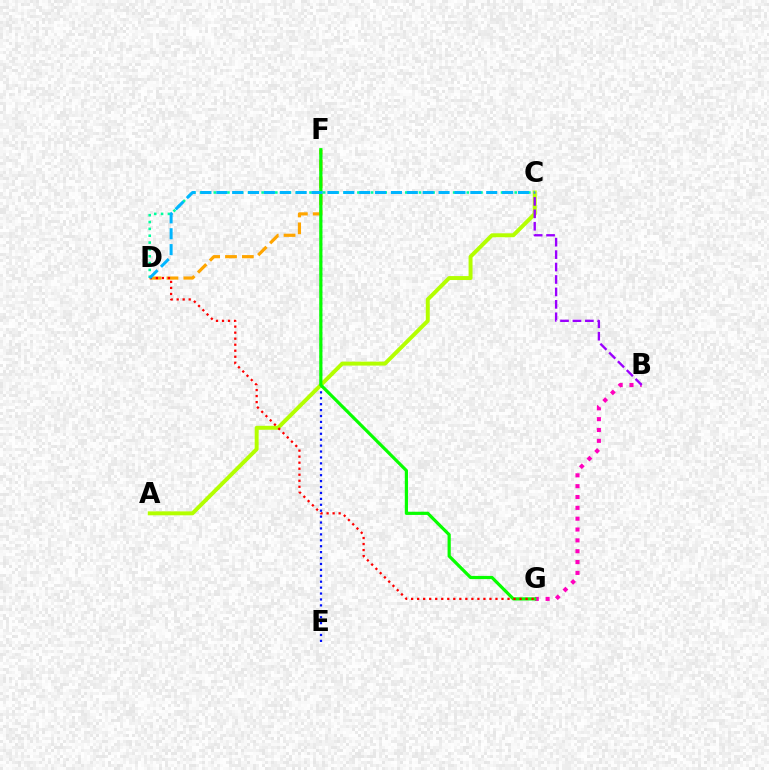{('E', 'F'): [{'color': '#0010ff', 'line_style': 'dotted', 'thickness': 1.61}], ('A', 'C'): [{'color': '#b3ff00', 'line_style': 'solid', 'thickness': 2.85}], ('B', 'G'): [{'color': '#ff00bd', 'line_style': 'dotted', 'thickness': 2.95}], ('D', 'F'): [{'color': '#ffa500', 'line_style': 'dashed', 'thickness': 2.29}], ('C', 'D'): [{'color': '#00ff9d', 'line_style': 'dotted', 'thickness': 1.86}, {'color': '#00b5ff', 'line_style': 'dashed', 'thickness': 2.16}], ('F', 'G'): [{'color': '#08ff00', 'line_style': 'solid', 'thickness': 2.3}], ('D', 'G'): [{'color': '#ff0000', 'line_style': 'dotted', 'thickness': 1.64}], ('B', 'C'): [{'color': '#9b00ff', 'line_style': 'dashed', 'thickness': 1.69}]}